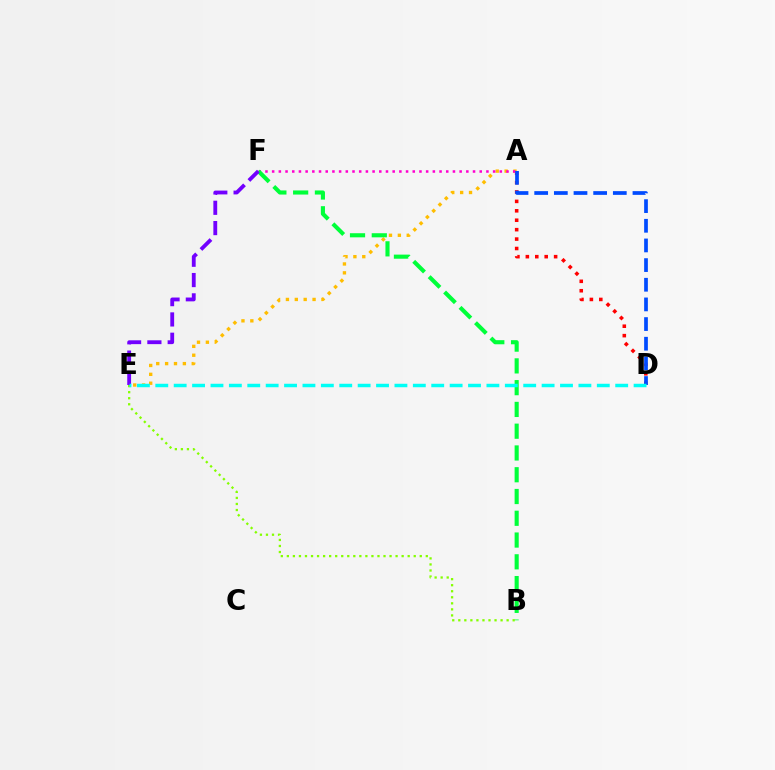{('A', 'D'): [{'color': '#ff0000', 'line_style': 'dotted', 'thickness': 2.56}, {'color': '#004bff', 'line_style': 'dashed', 'thickness': 2.67}], ('B', 'E'): [{'color': '#84ff00', 'line_style': 'dotted', 'thickness': 1.64}], ('A', 'E'): [{'color': '#ffbd00', 'line_style': 'dotted', 'thickness': 2.41}], ('A', 'F'): [{'color': '#ff00cf', 'line_style': 'dotted', 'thickness': 1.82}], ('B', 'F'): [{'color': '#00ff39', 'line_style': 'dashed', 'thickness': 2.96}], ('E', 'F'): [{'color': '#7200ff', 'line_style': 'dashed', 'thickness': 2.76}], ('D', 'E'): [{'color': '#00fff6', 'line_style': 'dashed', 'thickness': 2.5}]}